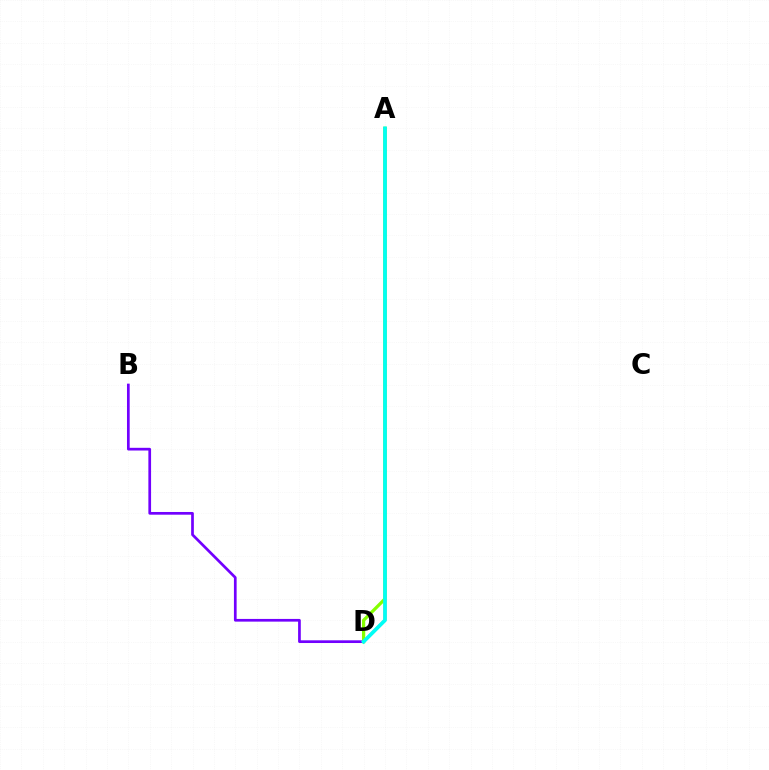{('A', 'D'): [{'color': '#ff0000', 'line_style': 'solid', 'thickness': 1.9}, {'color': '#84ff00', 'line_style': 'solid', 'thickness': 2.33}, {'color': '#00fff6', 'line_style': 'solid', 'thickness': 2.65}], ('B', 'D'): [{'color': '#7200ff', 'line_style': 'solid', 'thickness': 1.95}]}